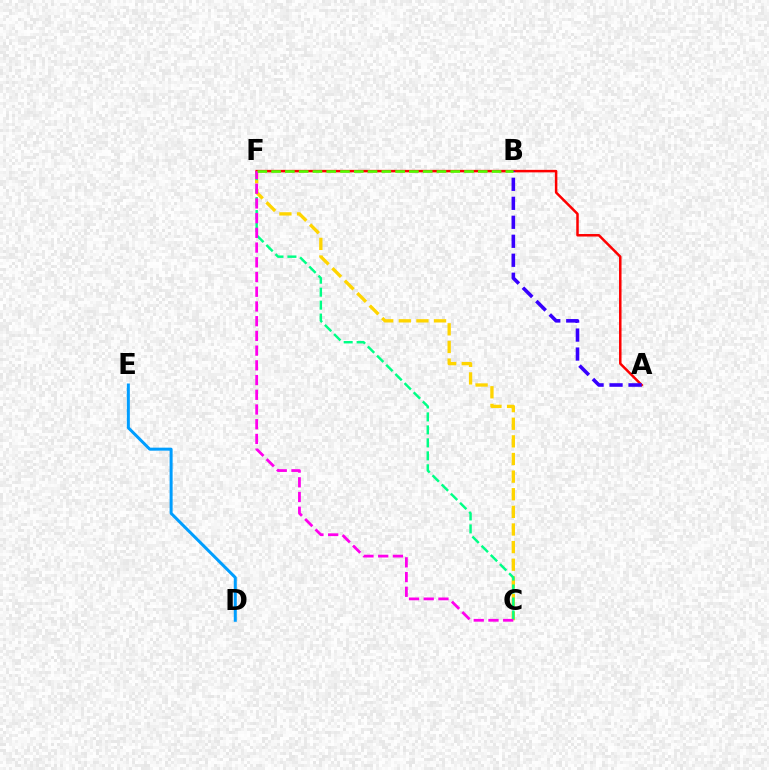{('C', 'F'): [{'color': '#ffd500', 'line_style': 'dashed', 'thickness': 2.39}, {'color': '#00ff86', 'line_style': 'dashed', 'thickness': 1.76}, {'color': '#ff00ed', 'line_style': 'dashed', 'thickness': 2.0}], ('A', 'F'): [{'color': '#ff0000', 'line_style': 'solid', 'thickness': 1.8}], ('A', 'B'): [{'color': '#3700ff', 'line_style': 'dashed', 'thickness': 2.58}], ('B', 'F'): [{'color': '#4fff00', 'line_style': 'dashed', 'thickness': 1.87}], ('D', 'E'): [{'color': '#009eff', 'line_style': 'solid', 'thickness': 2.16}]}